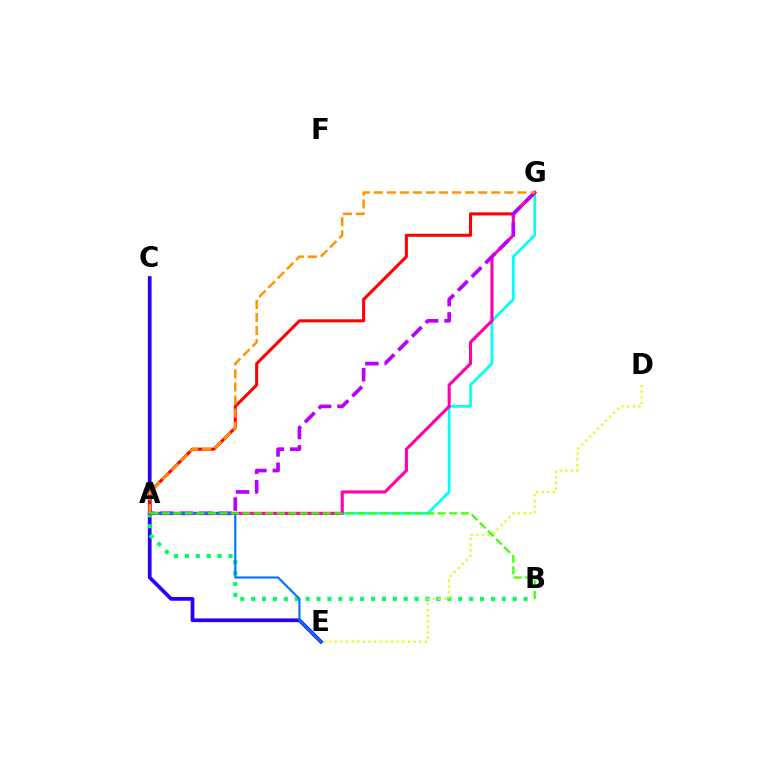{('C', 'E'): [{'color': '#2500ff', 'line_style': 'solid', 'thickness': 2.68}], ('A', 'G'): [{'color': '#00fff6', 'line_style': 'solid', 'thickness': 1.93}, {'color': '#ff0000', 'line_style': 'solid', 'thickness': 2.2}, {'color': '#ff00ac', 'line_style': 'solid', 'thickness': 2.24}, {'color': '#b900ff', 'line_style': 'dashed', 'thickness': 2.63}, {'color': '#ff9400', 'line_style': 'dashed', 'thickness': 1.77}], ('A', 'B'): [{'color': '#00ff5c', 'line_style': 'dotted', 'thickness': 2.96}, {'color': '#3dff00', 'line_style': 'dashed', 'thickness': 1.56}], ('A', 'E'): [{'color': '#0074ff', 'line_style': 'solid', 'thickness': 1.56}], ('D', 'E'): [{'color': '#d1ff00', 'line_style': 'dotted', 'thickness': 1.53}]}